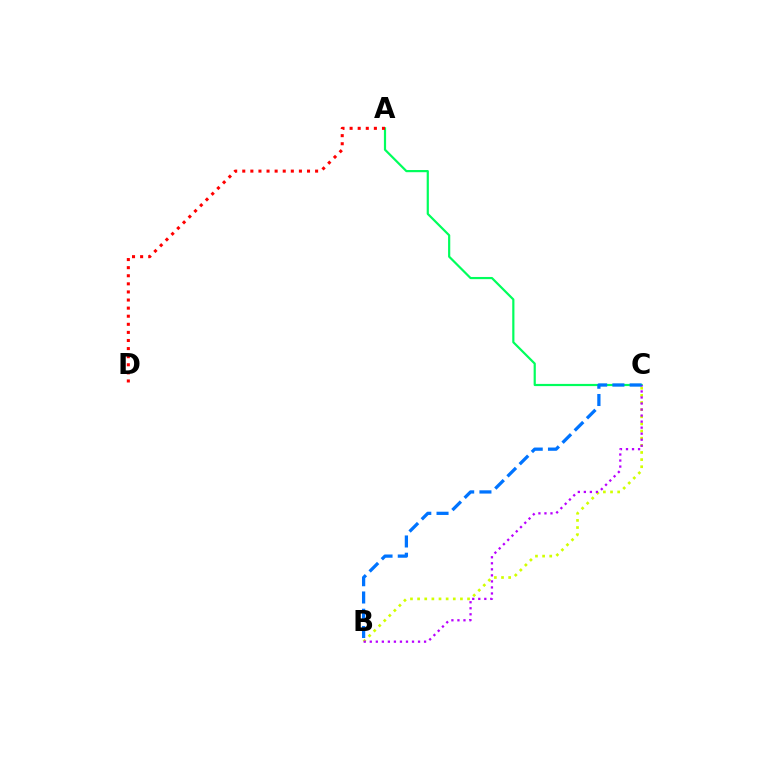{('A', 'C'): [{'color': '#00ff5c', 'line_style': 'solid', 'thickness': 1.58}], ('B', 'C'): [{'color': '#d1ff00', 'line_style': 'dotted', 'thickness': 1.94}, {'color': '#b900ff', 'line_style': 'dotted', 'thickness': 1.64}, {'color': '#0074ff', 'line_style': 'dashed', 'thickness': 2.34}], ('A', 'D'): [{'color': '#ff0000', 'line_style': 'dotted', 'thickness': 2.2}]}